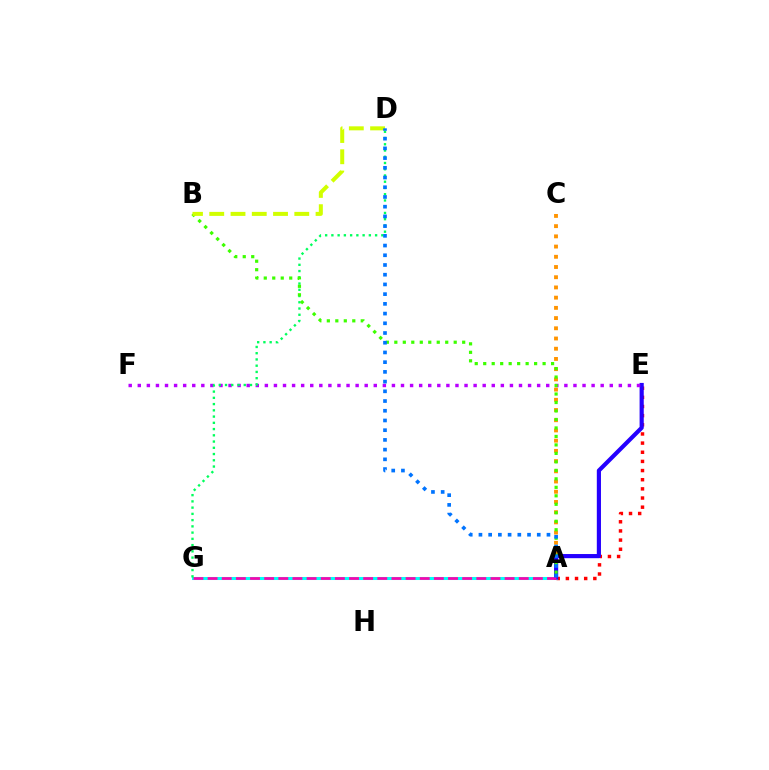{('A', 'C'): [{'color': '#ff9400', 'line_style': 'dotted', 'thickness': 2.78}], ('A', 'E'): [{'color': '#ff0000', 'line_style': 'dotted', 'thickness': 2.49}, {'color': '#2500ff', 'line_style': 'solid', 'thickness': 2.99}], ('A', 'G'): [{'color': '#00fff6', 'line_style': 'solid', 'thickness': 2.19}, {'color': '#ff00ac', 'line_style': 'dashed', 'thickness': 1.92}], ('E', 'F'): [{'color': '#b900ff', 'line_style': 'dotted', 'thickness': 2.47}], ('D', 'G'): [{'color': '#00ff5c', 'line_style': 'dotted', 'thickness': 1.7}], ('A', 'B'): [{'color': '#3dff00', 'line_style': 'dotted', 'thickness': 2.3}], ('B', 'D'): [{'color': '#d1ff00', 'line_style': 'dashed', 'thickness': 2.89}], ('A', 'D'): [{'color': '#0074ff', 'line_style': 'dotted', 'thickness': 2.64}]}